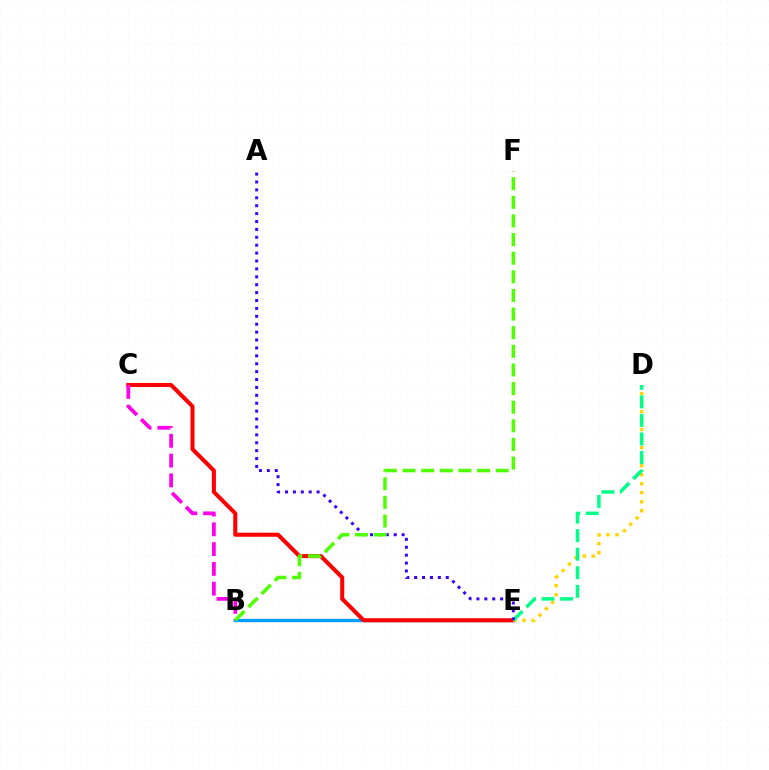{('B', 'E'): [{'color': '#009eff', 'line_style': 'solid', 'thickness': 2.41}], ('C', 'E'): [{'color': '#ff0000', 'line_style': 'solid', 'thickness': 2.92}], ('B', 'C'): [{'color': '#ff00ed', 'line_style': 'dashed', 'thickness': 2.69}], ('D', 'E'): [{'color': '#ffd500', 'line_style': 'dotted', 'thickness': 2.45}, {'color': '#00ff86', 'line_style': 'dashed', 'thickness': 2.52}], ('A', 'E'): [{'color': '#3700ff', 'line_style': 'dotted', 'thickness': 2.15}], ('B', 'F'): [{'color': '#4fff00', 'line_style': 'dashed', 'thickness': 2.53}]}